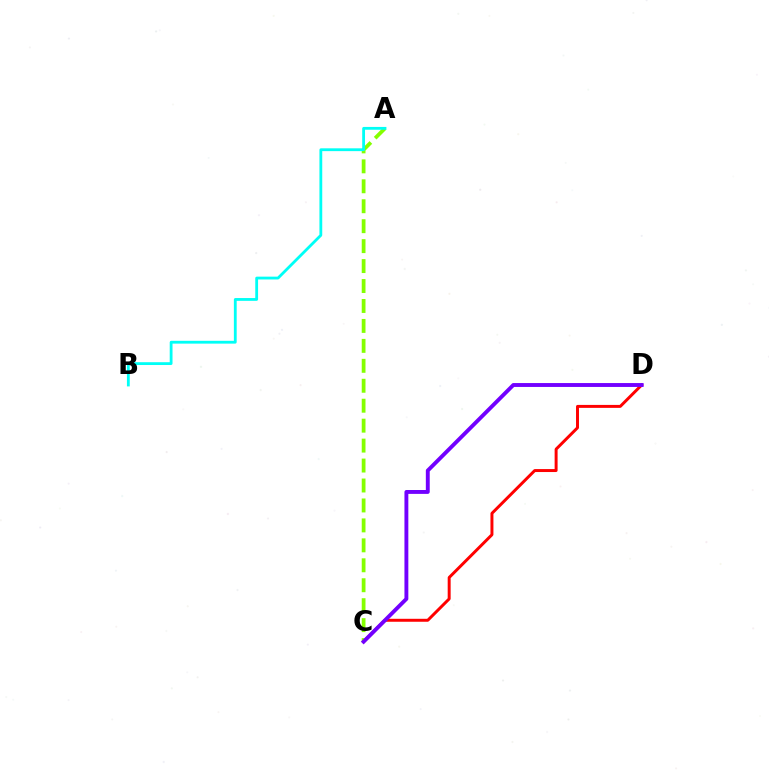{('C', 'D'): [{'color': '#ff0000', 'line_style': 'solid', 'thickness': 2.13}, {'color': '#7200ff', 'line_style': 'solid', 'thickness': 2.8}], ('A', 'C'): [{'color': '#84ff00', 'line_style': 'dashed', 'thickness': 2.71}], ('A', 'B'): [{'color': '#00fff6', 'line_style': 'solid', 'thickness': 2.02}]}